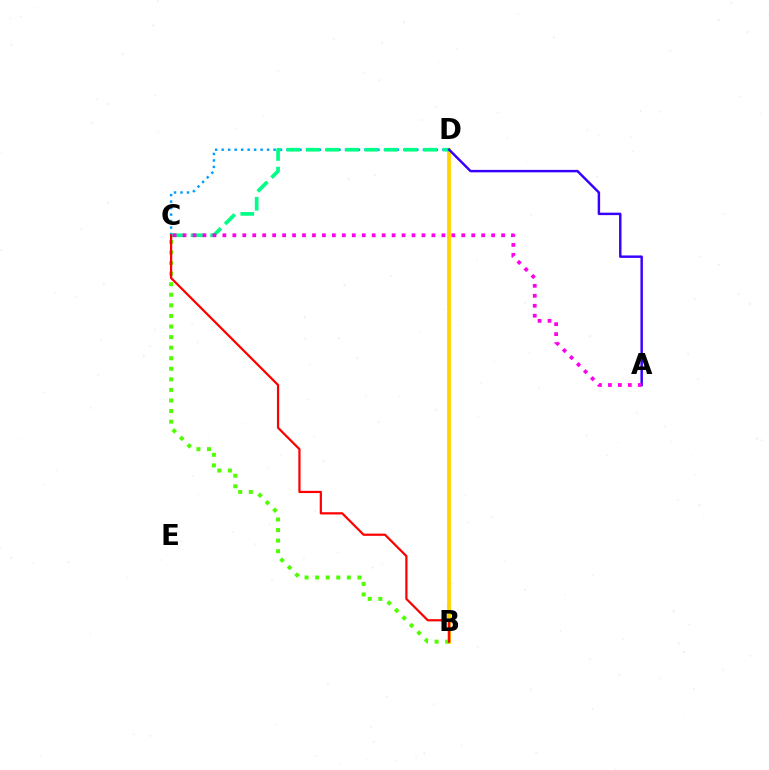{('B', 'D'): [{'color': '#ffd500', 'line_style': 'solid', 'thickness': 2.72}], ('B', 'C'): [{'color': '#4fff00', 'line_style': 'dotted', 'thickness': 2.87}, {'color': '#ff0000', 'line_style': 'solid', 'thickness': 1.6}], ('C', 'D'): [{'color': '#009eff', 'line_style': 'dotted', 'thickness': 1.76}, {'color': '#00ff86', 'line_style': 'dashed', 'thickness': 2.65}], ('A', 'D'): [{'color': '#3700ff', 'line_style': 'solid', 'thickness': 1.77}], ('A', 'C'): [{'color': '#ff00ed', 'line_style': 'dotted', 'thickness': 2.7}]}